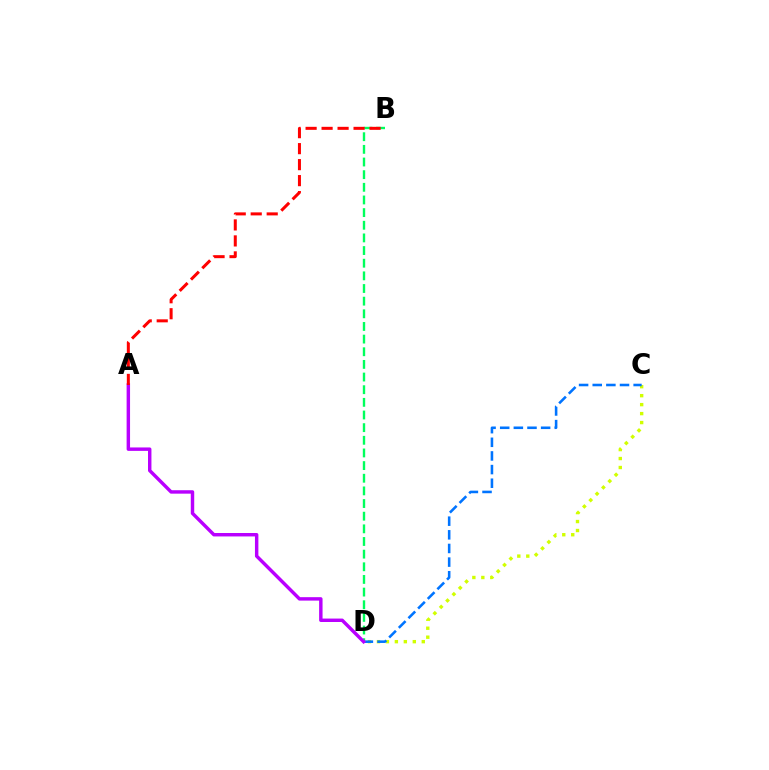{('C', 'D'): [{'color': '#d1ff00', 'line_style': 'dotted', 'thickness': 2.44}, {'color': '#0074ff', 'line_style': 'dashed', 'thickness': 1.85}], ('B', 'D'): [{'color': '#00ff5c', 'line_style': 'dashed', 'thickness': 1.72}], ('A', 'D'): [{'color': '#b900ff', 'line_style': 'solid', 'thickness': 2.47}], ('A', 'B'): [{'color': '#ff0000', 'line_style': 'dashed', 'thickness': 2.17}]}